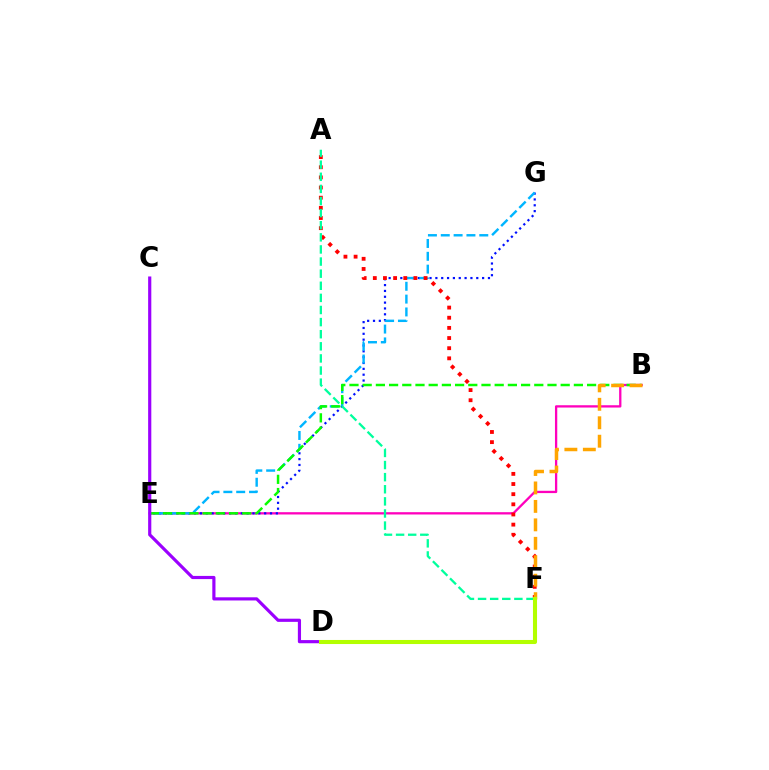{('B', 'E'): [{'color': '#ff00bd', 'line_style': 'solid', 'thickness': 1.65}, {'color': '#08ff00', 'line_style': 'dashed', 'thickness': 1.79}], ('E', 'G'): [{'color': '#0010ff', 'line_style': 'dotted', 'thickness': 1.59}, {'color': '#00b5ff', 'line_style': 'dashed', 'thickness': 1.74}], ('A', 'F'): [{'color': '#ff0000', 'line_style': 'dotted', 'thickness': 2.76}, {'color': '#00ff9d', 'line_style': 'dashed', 'thickness': 1.64}], ('C', 'D'): [{'color': '#9b00ff', 'line_style': 'solid', 'thickness': 2.28}], ('B', 'F'): [{'color': '#ffa500', 'line_style': 'dashed', 'thickness': 2.51}], ('D', 'F'): [{'color': '#b3ff00', 'line_style': 'solid', 'thickness': 2.93}]}